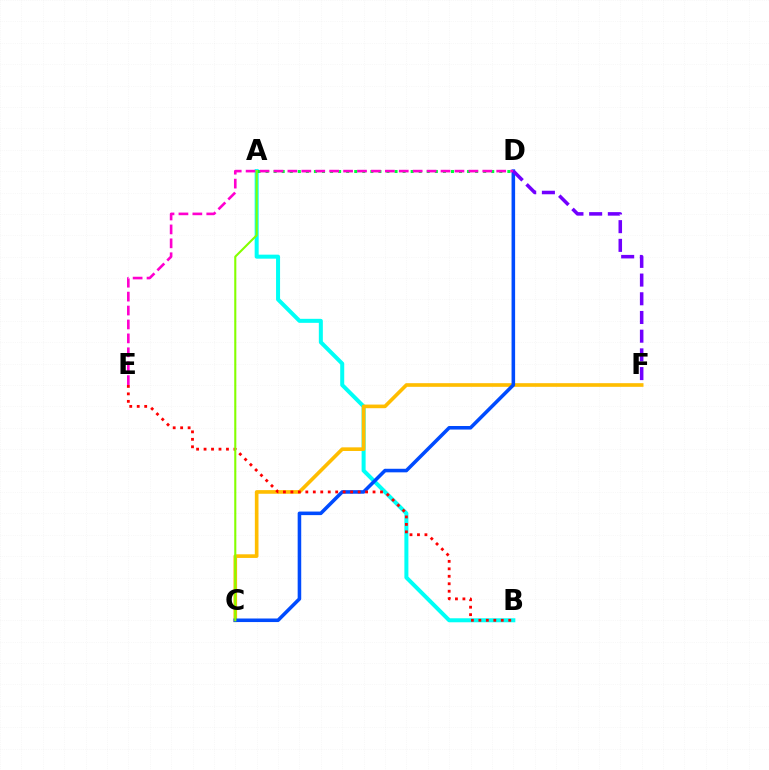{('A', 'B'): [{'color': '#00fff6', 'line_style': 'solid', 'thickness': 2.89}], ('C', 'F'): [{'color': '#ffbd00', 'line_style': 'solid', 'thickness': 2.62}], ('A', 'D'): [{'color': '#00ff39', 'line_style': 'dotted', 'thickness': 2.19}], ('C', 'D'): [{'color': '#004bff', 'line_style': 'solid', 'thickness': 2.56}], ('D', 'E'): [{'color': '#ff00cf', 'line_style': 'dashed', 'thickness': 1.89}], ('B', 'E'): [{'color': '#ff0000', 'line_style': 'dotted', 'thickness': 2.03}], ('A', 'C'): [{'color': '#84ff00', 'line_style': 'solid', 'thickness': 1.51}], ('D', 'F'): [{'color': '#7200ff', 'line_style': 'dashed', 'thickness': 2.54}]}